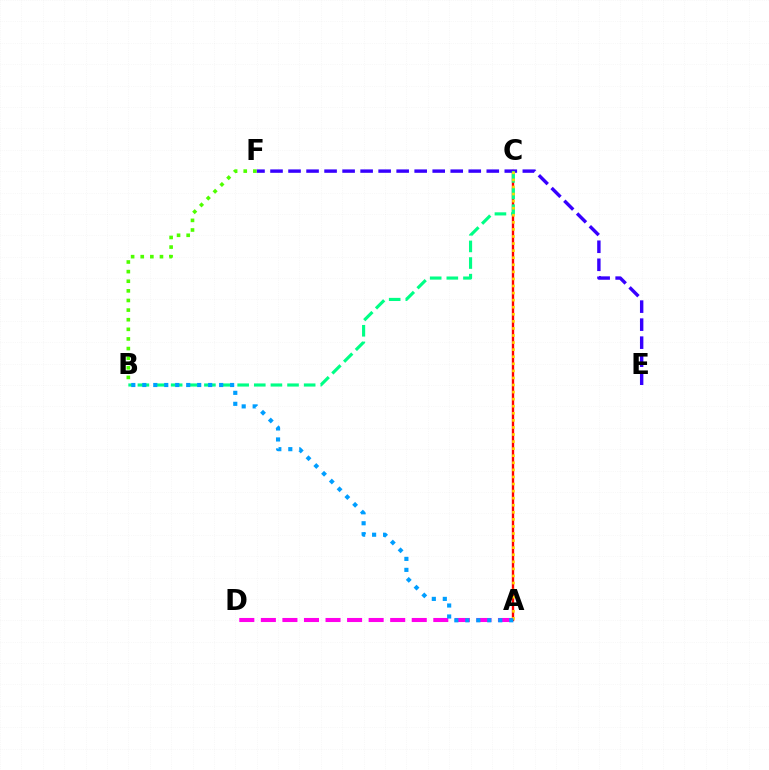{('A', 'D'): [{'color': '#ff00ed', 'line_style': 'dashed', 'thickness': 2.93}], ('A', 'C'): [{'color': '#ff0000', 'line_style': 'solid', 'thickness': 1.71}, {'color': '#ffd500', 'line_style': 'dotted', 'thickness': 1.92}], ('E', 'F'): [{'color': '#3700ff', 'line_style': 'dashed', 'thickness': 2.45}], ('B', 'C'): [{'color': '#00ff86', 'line_style': 'dashed', 'thickness': 2.26}], ('B', 'F'): [{'color': '#4fff00', 'line_style': 'dotted', 'thickness': 2.61}], ('A', 'B'): [{'color': '#009eff', 'line_style': 'dotted', 'thickness': 2.98}]}